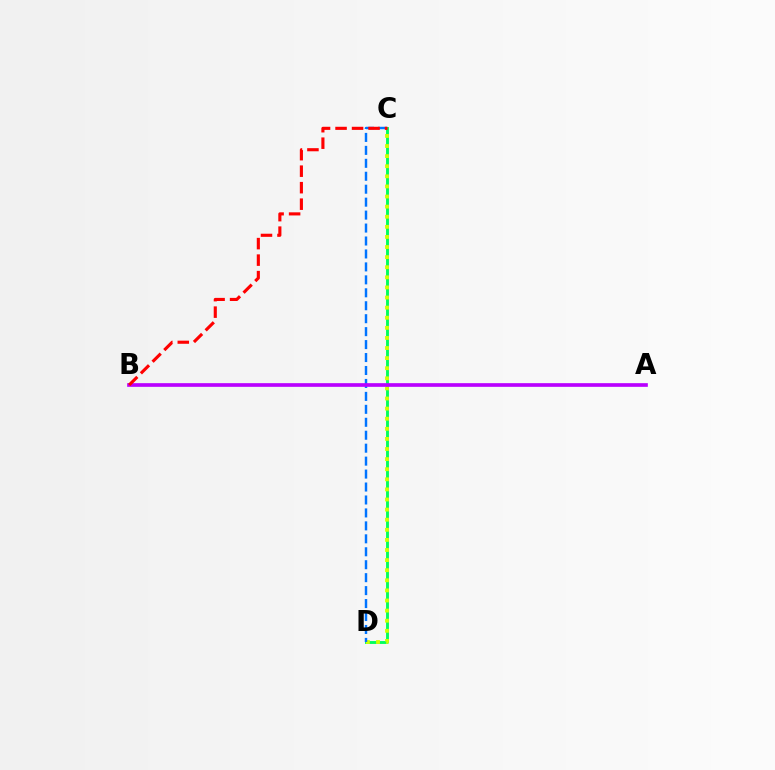{('C', 'D'): [{'color': '#00ff5c', 'line_style': 'solid', 'thickness': 2.08}, {'color': '#d1ff00', 'line_style': 'dotted', 'thickness': 2.74}, {'color': '#0074ff', 'line_style': 'dashed', 'thickness': 1.76}], ('A', 'B'): [{'color': '#b900ff', 'line_style': 'solid', 'thickness': 2.64}], ('B', 'C'): [{'color': '#ff0000', 'line_style': 'dashed', 'thickness': 2.24}]}